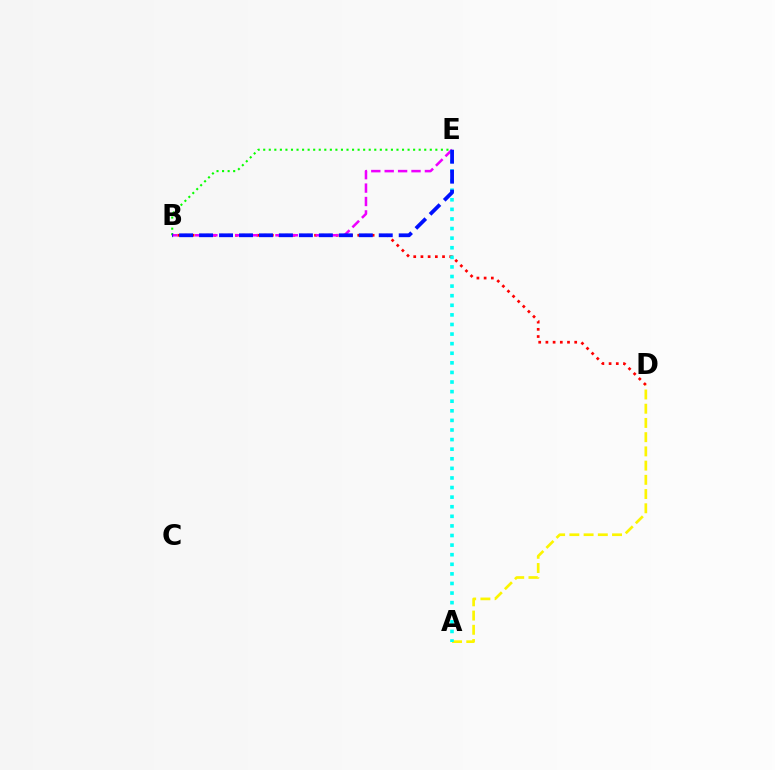{('B', 'D'): [{'color': '#ff0000', 'line_style': 'dotted', 'thickness': 1.96}], ('B', 'E'): [{'color': '#08ff00', 'line_style': 'dotted', 'thickness': 1.51}, {'color': '#ee00ff', 'line_style': 'dashed', 'thickness': 1.82}, {'color': '#0010ff', 'line_style': 'dashed', 'thickness': 2.71}], ('A', 'D'): [{'color': '#fcf500', 'line_style': 'dashed', 'thickness': 1.93}], ('A', 'E'): [{'color': '#00fff6', 'line_style': 'dotted', 'thickness': 2.61}]}